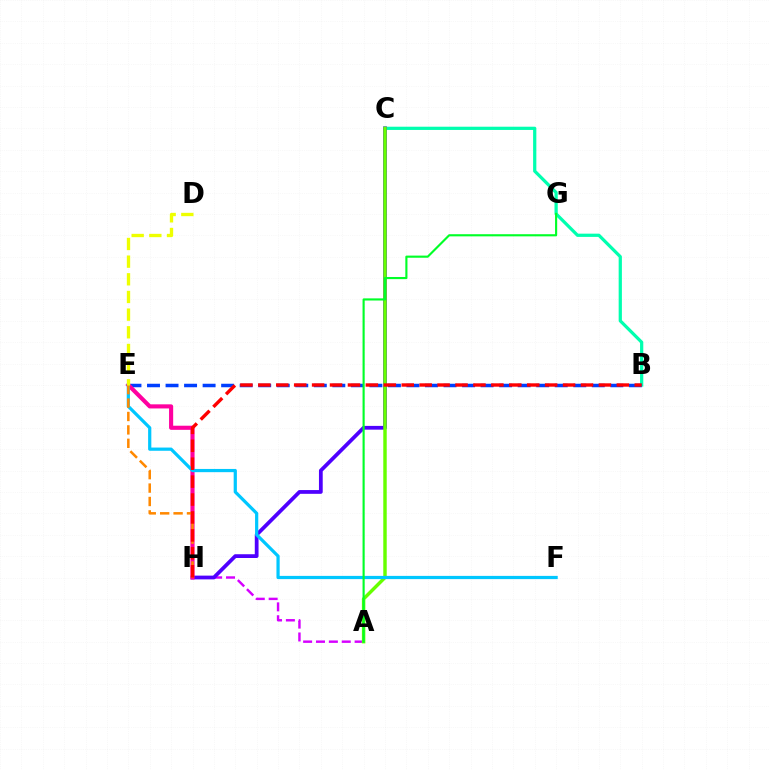{('B', 'C'): [{'color': '#00ffaf', 'line_style': 'solid', 'thickness': 2.33}], ('A', 'H'): [{'color': '#d600ff', 'line_style': 'dashed', 'thickness': 1.75}], ('B', 'E'): [{'color': '#003fff', 'line_style': 'dashed', 'thickness': 2.52}], ('C', 'H'): [{'color': '#4f00ff', 'line_style': 'solid', 'thickness': 2.71}], ('E', 'H'): [{'color': '#ff00a0', 'line_style': 'solid', 'thickness': 2.96}, {'color': '#ff8800', 'line_style': 'dashed', 'thickness': 1.82}], ('A', 'C'): [{'color': '#66ff00', 'line_style': 'solid', 'thickness': 2.48}], ('E', 'F'): [{'color': '#00c7ff', 'line_style': 'solid', 'thickness': 2.31}], ('B', 'H'): [{'color': '#ff0000', 'line_style': 'dashed', 'thickness': 2.44}], ('D', 'E'): [{'color': '#eeff00', 'line_style': 'dashed', 'thickness': 2.4}], ('A', 'G'): [{'color': '#00ff27', 'line_style': 'solid', 'thickness': 1.54}]}